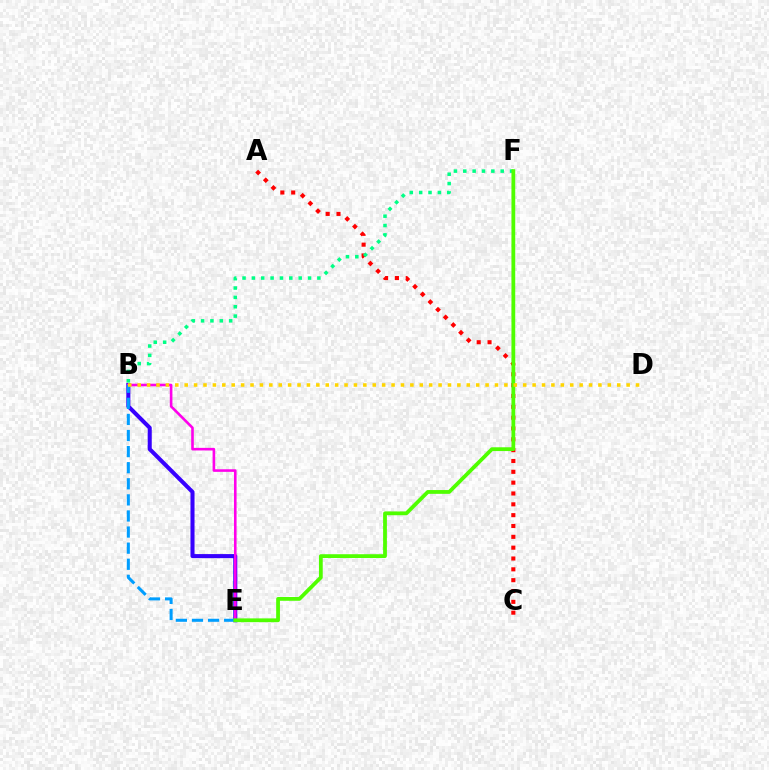{('A', 'C'): [{'color': '#ff0000', 'line_style': 'dotted', 'thickness': 2.94}], ('B', 'F'): [{'color': '#00ff86', 'line_style': 'dotted', 'thickness': 2.54}], ('B', 'E'): [{'color': '#3700ff', 'line_style': 'solid', 'thickness': 2.92}, {'color': '#ff00ed', 'line_style': 'solid', 'thickness': 1.87}, {'color': '#009eff', 'line_style': 'dashed', 'thickness': 2.19}], ('E', 'F'): [{'color': '#4fff00', 'line_style': 'solid', 'thickness': 2.72}], ('B', 'D'): [{'color': '#ffd500', 'line_style': 'dotted', 'thickness': 2.55}]}